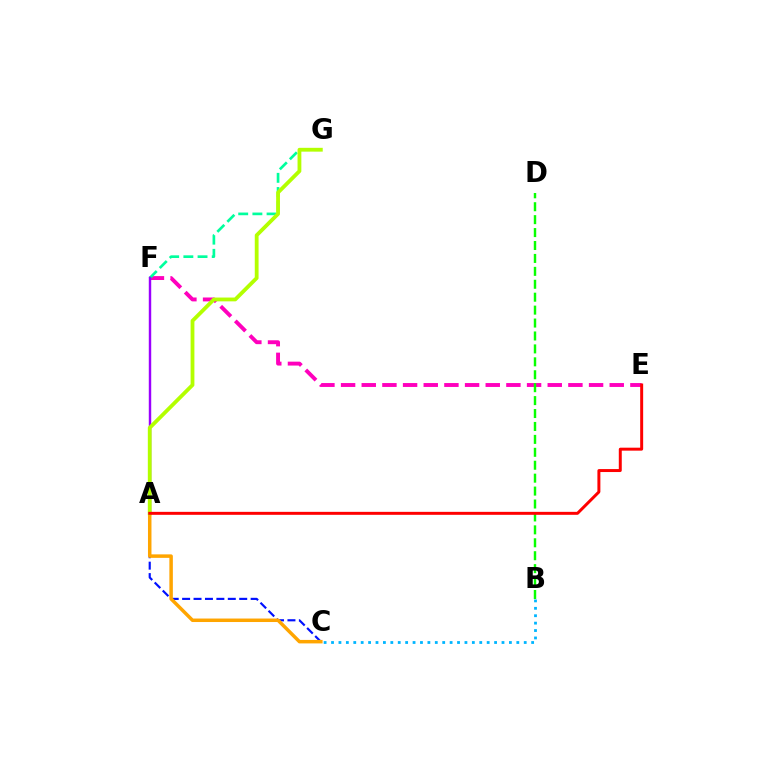{('E', 'F'): [{'color': '#ff00bd', 'line_style': 'dashed', 'thickness': 2.81}], ('B', 'C'): [{'color': '#00b5ff', 'line_style': 'dotted', 'thickness': 2.01}], ('F', 'G'): [{'color': '#00ff9d', 'line_style': 'dashed', 'thickness': 1.93}], ('B', 'D'): [{'color': '#08ff00', 'line_style': 'dashed', 'thickness': 1.76}], ('A', 'F'): [{'color': '#9b00ff', 'line_style': 'solid', 'thickness': 1.76}], ('A', 'C'): [{'color': '#0010ff', 'line_style': 'dashed', 'thickness': 1.55}, {'color': '#ffa500', 'line_style': 'solid', 'thickness': 2.51}], ('A', 'G'): [{'color': '#b3ff00', 'line_style': 'solid', 'thickness': 2.74}], ('A', 'E'): [{'color': '#ff0000', 'line_style': 'solid', 'thickness': 2.14}]}